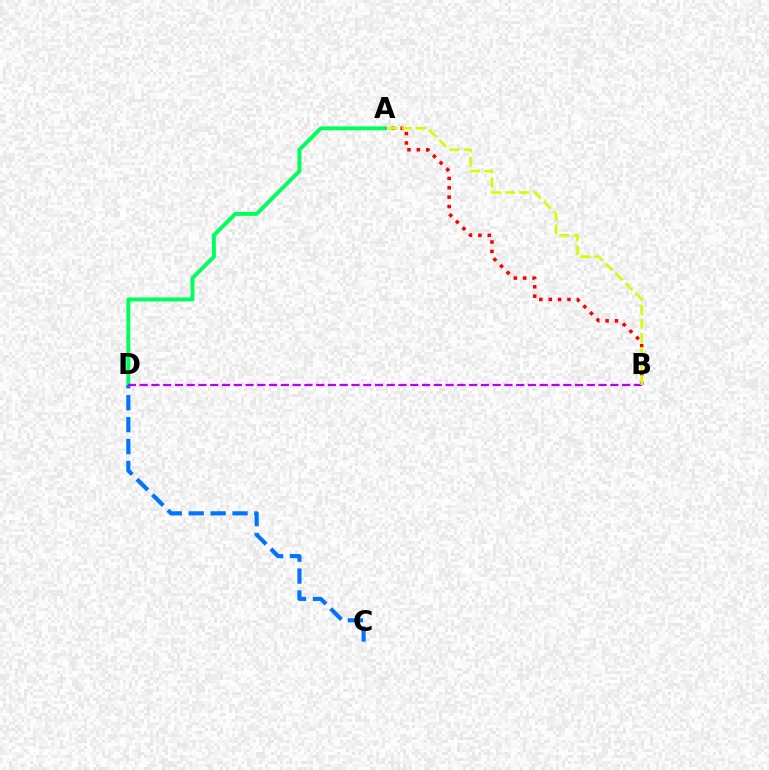{('A', 'D'): [{'color': '#00ff5c', 'line_style': 'solid', 'thickness': 2.84}], ('A', 'B'): [{'color': '#ff0000', 'line_style': 'dotted', 'thickness': 2.55}, {'color': '#d1ff00', 'line_style': 'dashed', 'thickness': 1.91}], ('C', 'D'): [{'color': '#0074ff', 'line_style': 'dashed', 'thickness': 2.98}], ('B', 'D'): [{'color': '#b900ff', 'line_style': 'dashed', 'thickness': 1.6}]}